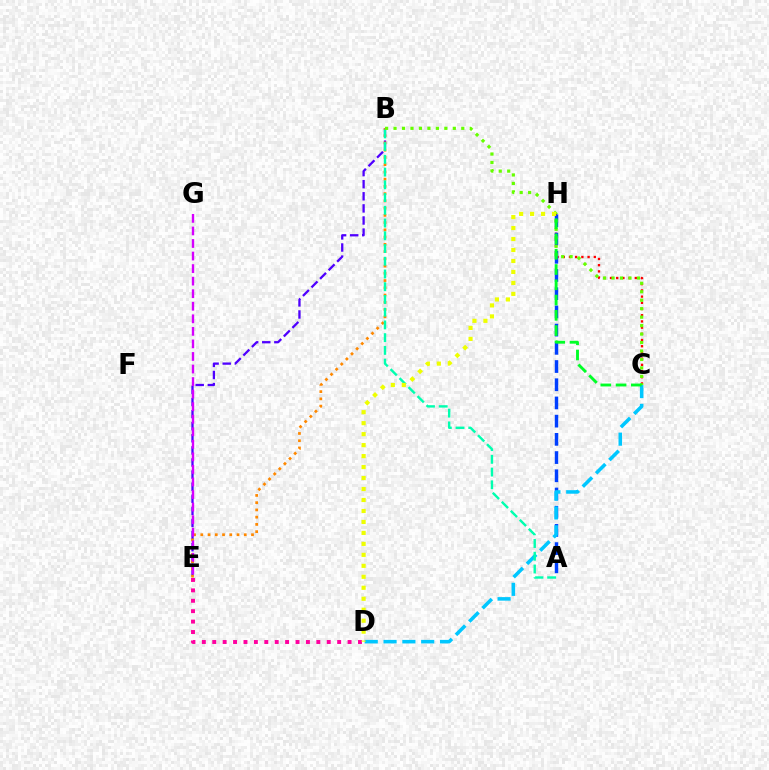{('B', 'E'): [{'color': '#4f00ff', 'line_style': 'dashed', 'thickness': 1.64}, {'color': '#ff8800', 'line_style': 'dotted', 'thickness': 1.97}], ('C', 'H'): [{'color': '#ff0000', 'line_style': 'dotted', 'thickness': 1.68}, {'color': '#00ff27', 'line_style': 'dashed', 'thickness': 2.07}], ('A', 'H'): [{'color': '#003fff', 'line_style': 'dashed', 'thickness': 2.47}], ('C', 'D'): [{'color': '#00c7ff', 'line_style': 'dashed', 'thickness': 2.56}], ('D', 'E'): [{'color': '#ff00a0', 'line_style': 'dotted', 'thickness': 2.83}], ('E', 'G'): [{'color': '#d600ff', 'line_style': 'dashed', 'thickness': 1.71}], ('A', 'B'): [{'color': '#00ffaf', 'line_style': 'dashed', 'thickness': 1.73}], ('B', 'C'): [{'color': '#66ff00', 'line_style': 'dotted', 'thickness': 2.3}], ('D', 'H'): [{'color': '#eeff00', 'line_style': 'dotted', 'thickness': 2.98}]}